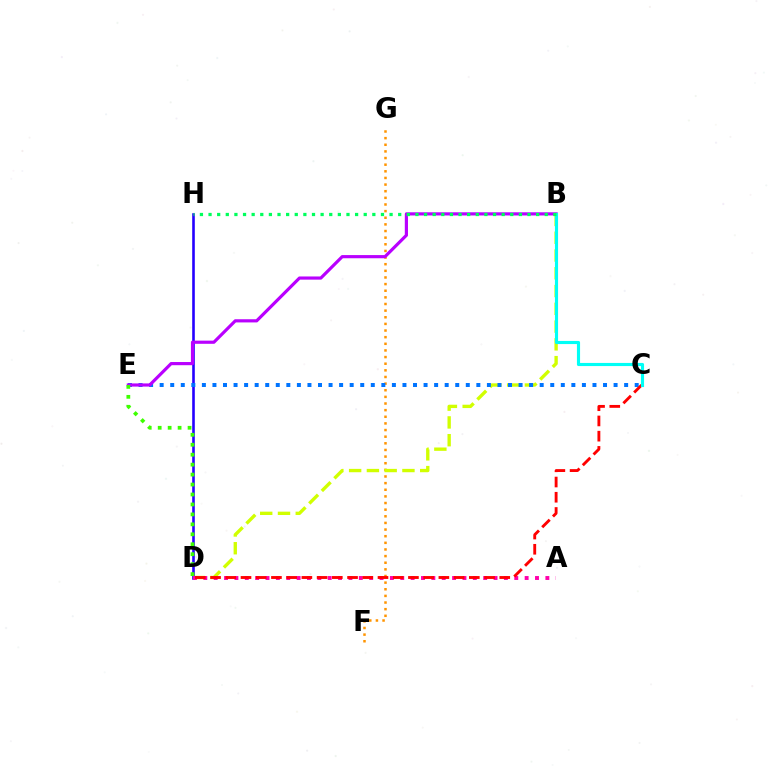{('F', 'G'): [{'color': '#ff9400', 'line_style': 'dotted', 'thickness': 1.8}], ('B', 'D'): [{'color': '#d1ff00', 'line_style': 'dashed', 'thickness': 2.41}], ('D', 'H'): [{'color': '#2500ff', 'line_style': 'solid', 'thickness': 1.88}], ('C', 'E'): [{'color': '#0074ff', 'line_style': 'dotted', 'thickness': 2.87}], ('A', 'D'): [{'color': '#ff00ac', 'line_style': 'dotted', 'thickness': 2.82}], ('C', 'D'): [{'color': '#ff0000', 'line_style': 'dashed', 'thickness': 2.07}], ('B', 'E'): [{'color': '#b900ff', 'line_style': 'solid', 'thickness': 2.28}], ('D', 'E'): [{'color': '#3dff00', 'line_style': 'dotted', 'thickness': 2.7}], ('B', 'C'): [{'color': '#00fff6', 'line_style': 'solid', 'thickness': 2.26}], ('B', 'H'): [{'color': '#00ff5c', 'line_style': 'dotted', 'thickness': 2.34}]}